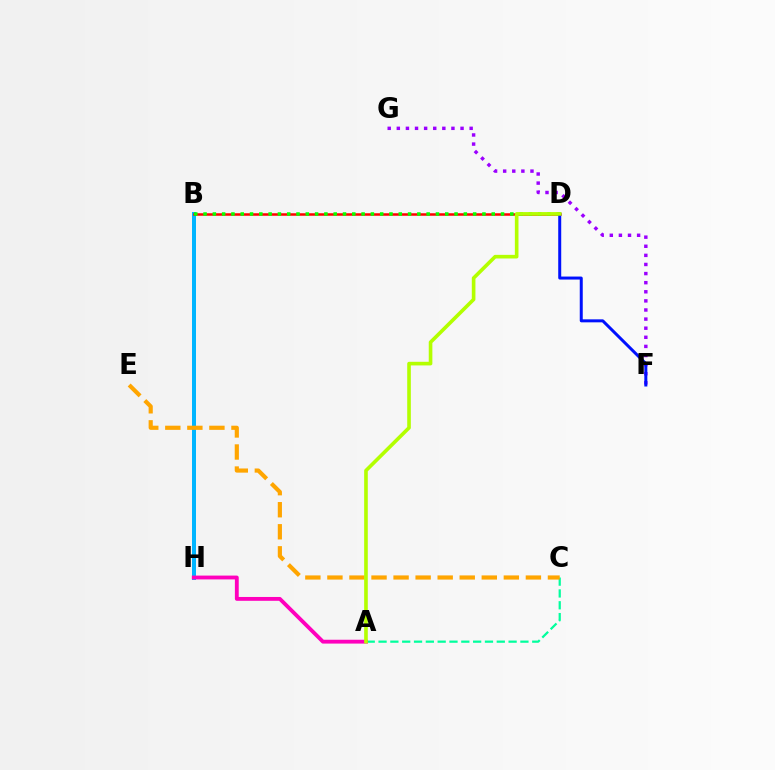{('A', 'C'): [{'color': '#00ff9d', 'line_style': 'dashed', 'thickness': 1.61}], ('B', 'H'): [{'color': '#00b5ff', 'line_style': 'solid', 'thickness': 2.88}], ('B', 'D'): [{'color': '#ff0000', 'line_style': 'solid', 'thickness': 1.8}, {'color': '#08ff00', 'line_style': 'dotted', 'thickness': 2.53}], ('F', 'G'): [{'color': '#9b00ff', 'line_style': 'dotted', 'thickness': 2.47}], ('A', 'H'): [{'color': '#ff00bd', 'line_style': 'solid', 'thickness': 2.76}], ('D', 'F'): [{'color': '#0010ff', 'line_style': 'solid', 'thickness': 2.16}], ('C', 'E'): [{'color': '#ffa500', 'line_style': 'dashed', 'thickness': 3.0}], ('A', 'D'): [{'color': '#b3ff00', 'line_style': 'solid', 'thickness': 2.61}]}